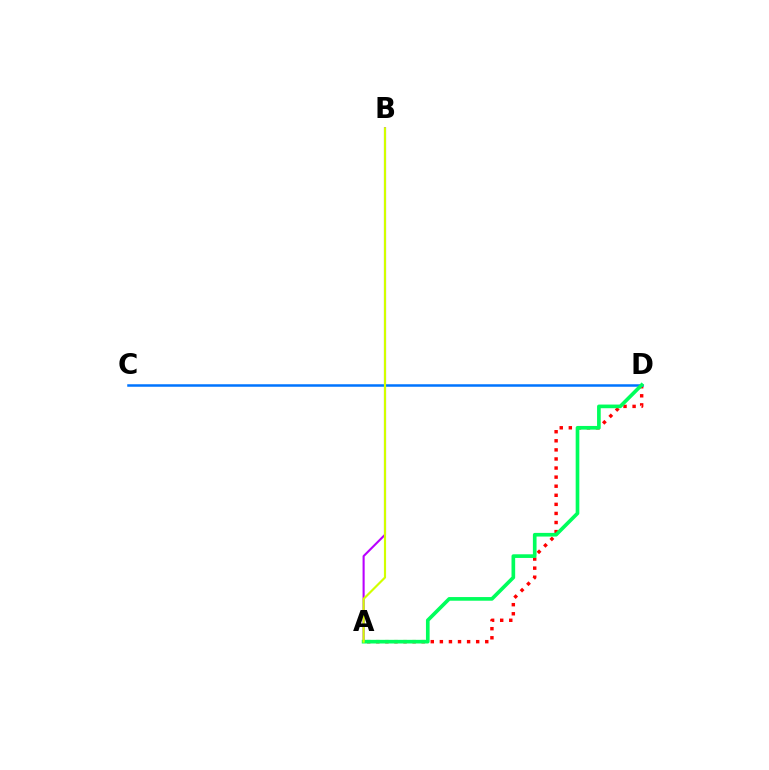{('A', 'B'): [{'color': '#b900ff', 'line_style': 'solid', 'thickness': 1.51}, {'color': '#d1ff00', 'line_style': 'solid', 'thickness': 1.55}], ('A', 'D'): [{'color': '#ff0000', 'line_style': 'dotted', 'thickness': 2.47}, {'color': '#00ff5c', 'line_style': 'solid', 'thickness': 2.63}], ('C', 'D'): [{'color': '#0074ff', 'line_style': 'solid', 'thickness': 1.8}]}